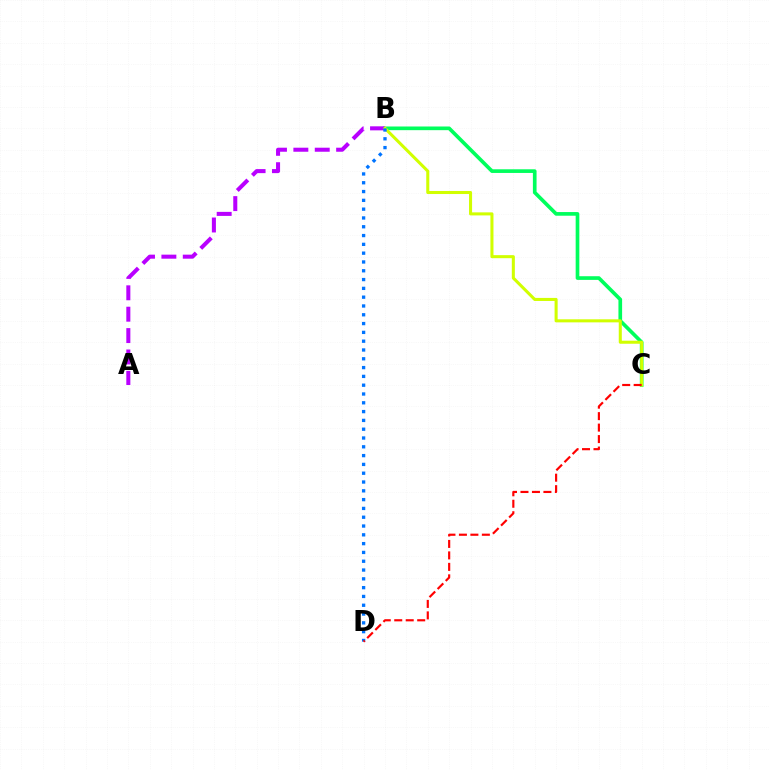{('B', 'C'): [{'color': '#00ff5c', 'line_style': 'solid', 'thickness': 2.64}, {'color': '#d1ff00', 'line_style': 'solid', 'thickness': 2.2}], ('A', 'B'): [{'color': '#b900ff', 'line_style': 'dashed', 'thickness': 2.91}], ('B', 'D'): [{'color': '#0074ff', 'line_style': 'dotted', 'thickness': 2.39}], ('C', 'D'): [{'color': '#ff0000', 'line_style': 'dashed', 'thickness': 1.56}]}